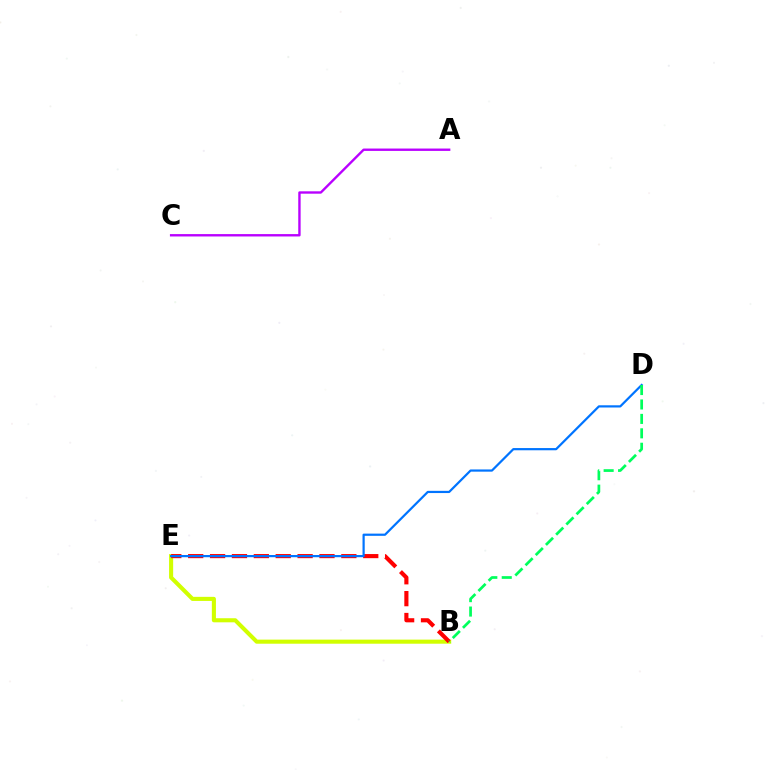{('B', 'E'): [{'color': '#d1ff00', 'line_style': 'solid', 'thickness': 2.94}, {'color': '#ff0000', 'line_style': 'dashed', 'thickness': 2.97}], ('D', 'E'): [{'color': '#0074ff', 'line_style': 'solid', 'thickness': 1.59}], ('B', 'D'): [{'color': '#00ff5c', 'line_style': 'dashed', 'thickness': 1.96}], ('A', 'C'): [{'color': '#b900ff', 'line_style': 'solid', 'thickness': 1.71}]}